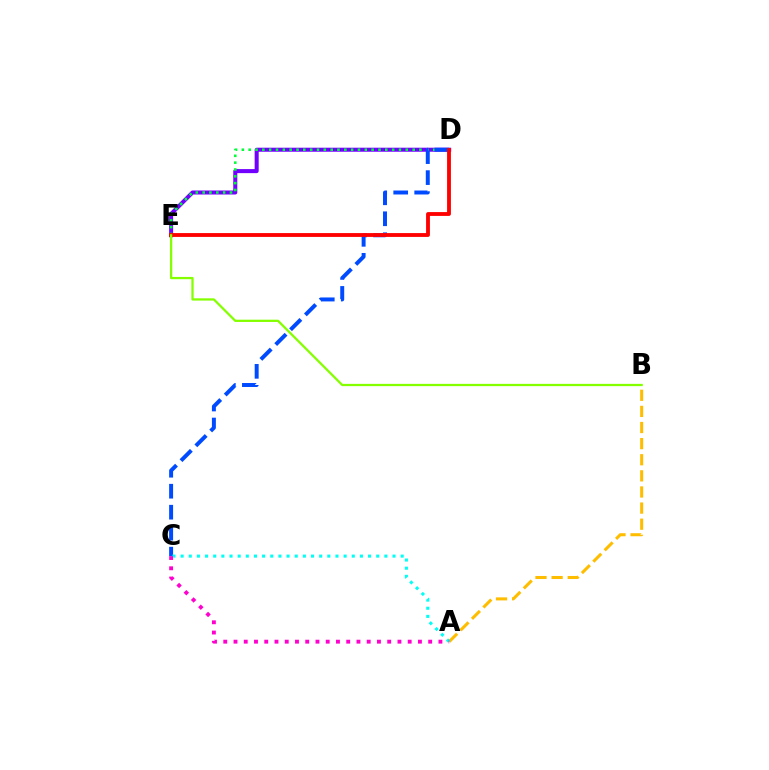{('D', 'E'): [{'color': '#7200ff', 'line_style': 'solid', 'thickness': 2.9}, {'color': '#00ff39', 'line_style': 'dotted', 'thickness': 1.86}, {'color': '#ff0000', 'line_style': 'solid', 'thickness': 2.76}], ('C', 'D'): [{'color': '#004bff', 'line_style': 'dashed', 'thickness': 2.85}], ('A', 'B'): [{'color': '#ffbd00', 'line_style': 'dashed', 'thickness': 2.19}], ('B', 'E'): [{'color': '#84ff00', 'line_style': 'solid', 'thickness': 1.63}], ('A', 'C'): [{'color': '#00fff6', 'line_style': 'dotted', 'thickness': 2.21}, {'color': '#ff00cf', 'line_style': 'dotted', 'thickness': 2.78}]}